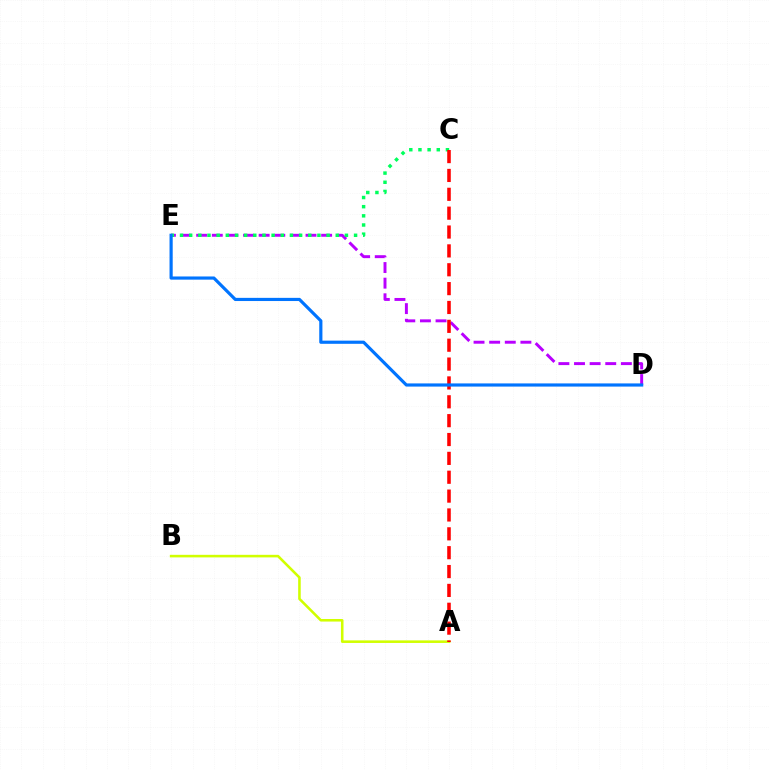{('D', 'E'): [{'color': '#b900ff', 'line_style': 'dashed', 'thickness': 2.12}, {'color': '#0074ff', 'line_style': 'solid', 'thickness': 2.28}], ('C', 'E'): [{'color': '#00ff5c', 'line_style': 'dotted', 'thickness': 2.49}], ('A', 'B'): [{'color': '#d1ff00', 'line_style': 'solid', 'thickness': 1.85}], ('A', 'C'): [{'color': '#ff0000', 'line_style': 'dashed', 'thickness': 2.56}]}